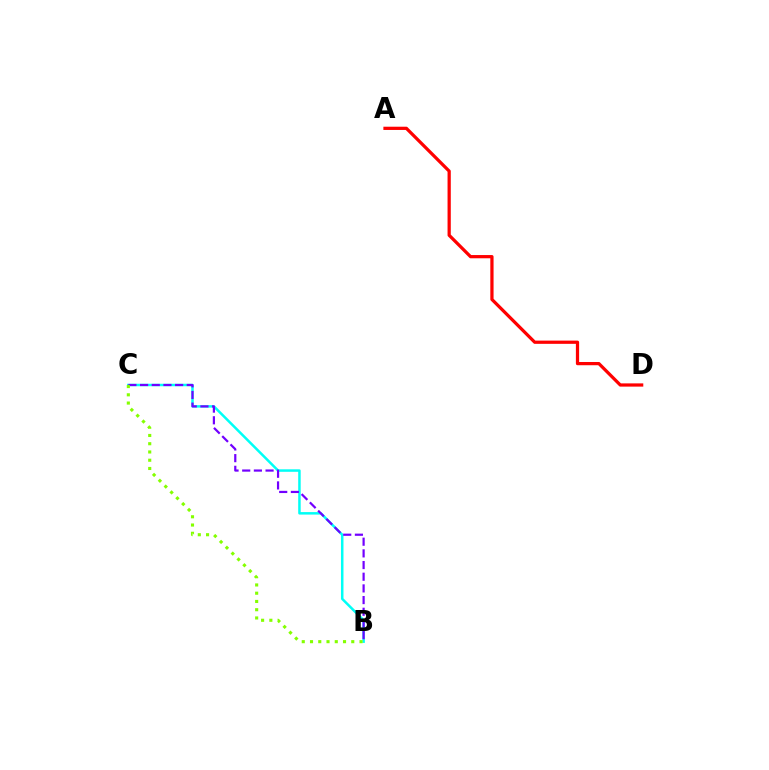{('A', 'D'): [{'color': '#ff0000', 'line_style': 'solid', 'thickness': 2.33}], ('B', 'C'): [{'color': '#00fff6', 'line_style': 'solid', 'thickness': 1.8}, {'color': '#7200ff', 'line_style': 'dashed', 'thickness': 1.59}, {'color': '#84ff00', 'line_style': 'dotted', 'thickness': 2.24}]}